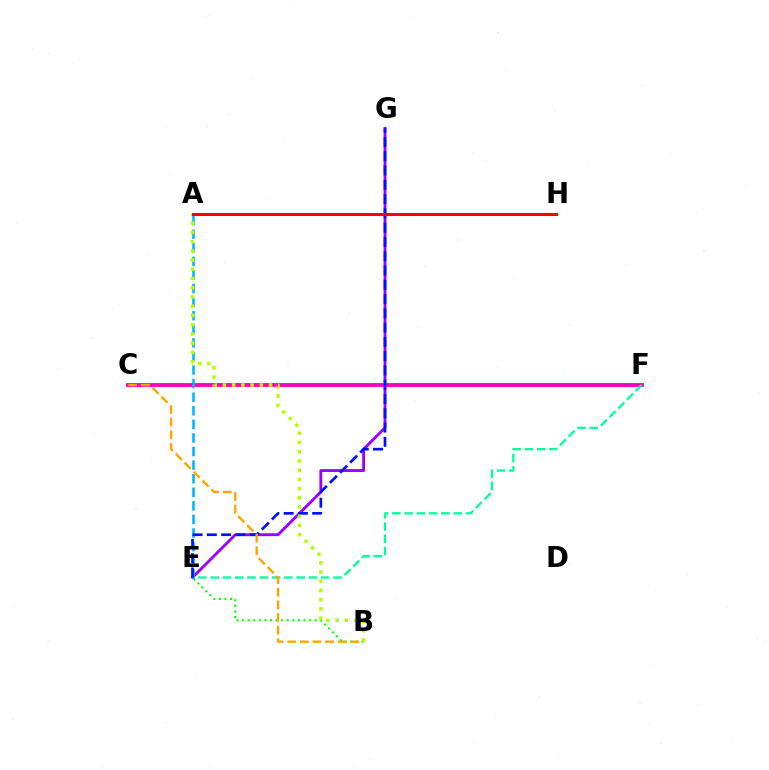{('C', 'F'): [{'color': '#ff00bd', 'line_style': 'solid', 'thickness': 2.78}], ('B', 'E'): [{'color': '#08ff00', 'line_style': 'dotted', 'thickness': 1.52}], ('E', 'F'): [{'color': '#00ff9d', 'line_style': 'dashed', 'thickness': 1.67}], ('E', 'G'): [{'color': '#9b00ff', 'line_style': 'solid', 'thickness': 2.06}, {'color': '#0010ff', 'line_style': 'dashed', 'thickness': 1.94}], ('A', 'E'): [{'color': '#00b5ff', 'line_style': 'dashed', 'thickness': 1.84}], ('B', 'C'): [{'color': '#ffa500', 'line_style': 'dashed', 'thickness': 1.71}], ('A', 'B'): [{'color': '#b3ff00', 'line_style': 'dotted', 'thickness': 2.51}], ('A', 'H'): [{'color': '#ff0000', 'line_style': 'solid', 'thickness': 2.19}]}